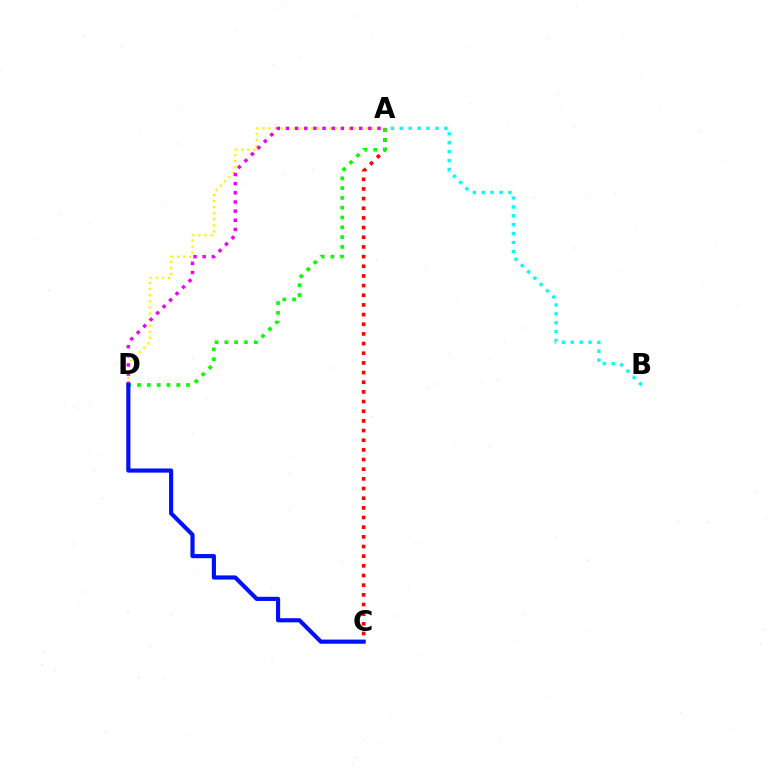{('A', 'D'): [{'color': '#fcf500', 'line_style': 'dotted', 'thickness': 1.66}, {'color': '#ee00ff', 'line_style': 'dotted', 'thickness': 2.49}, {'color': '#08ff00', 'line_style': 'dotted', 'thickness': 2.66}], ('A', 'C'): [{'color': '#ff0000', 'line_style': 'dotted', 'thickness': 2.63}], ('A', 'B'): [{'color': '#00fff6', 'line_style': 'dotted', 'thickness': 2.42}], ('C', 'D'): [{'color': '#0010ff', 'line_style': 'solid', 'thickness': 2.99}]}